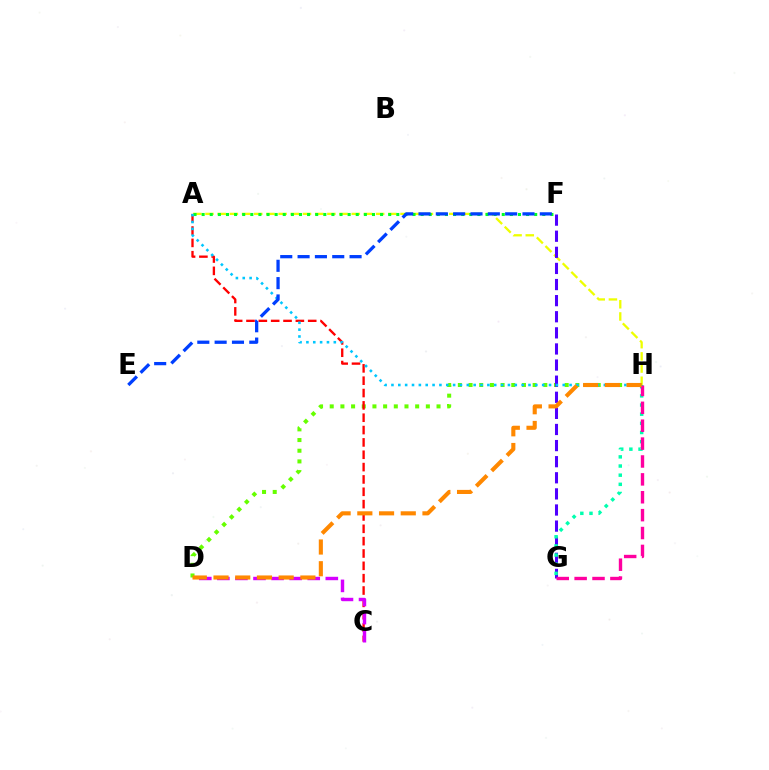{('A', 'H'): [{'color': '#eeff00', 'line_style': 'dashed', 'thickness': 1.66}, {'color': '#00c7ff', 'line_style': 'dotted', 'thickness': 1.86}], ('D', 'H'): [{'color': '#66ff00', 'line_style': 'dotted', 'thickness': 2.9}, {'color': '#ff8800', 'line_style': 'dashed', 'thickness': 2.95}], ('F', 'G'): [{'color': '#4f00ff', 'line_style': 'dashed', 'thickness': 2.19}], ('A', 'C'): [{'color': '#ff0000', 'line_style': 'dashed', 'thickness': 1.68}], ('A', 'F'): [{'color': '#00ff27', 'line_style': 'dotted', 'thickness': 2.2}], ('C', 'D'): [{'color': '#d600ff', 'line_style': 'dashed', 'thickness': 2.46}], ('G', 'H'): [{'color': '#00ffaf', 'line_style': 'dotted', 'thickness': 2.49}, {'color': '#ff00a0', 'line_style': 'dashed', 'thickness': 2.43}], ('E', 'F'): [{'color': '#003fff', 'line_style': 'dashed', 'thickness': 2.35}]}